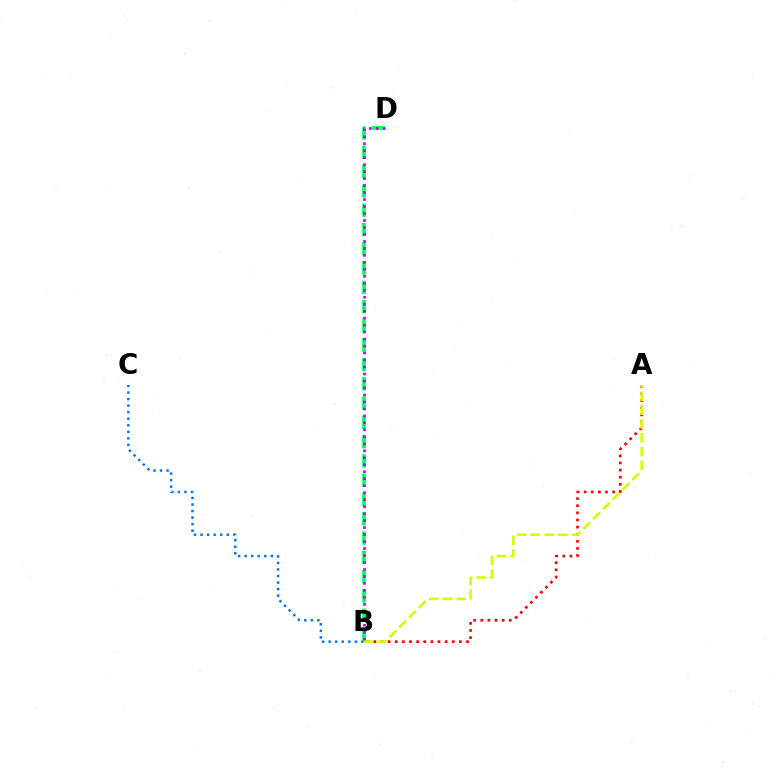{('A', 'B'): [{'color': '#ff0000', 'line_style': 'dotted', 'thickness': 1.94}, {'color': '#d1ff00', 'line_style': 'dashed', 'thickness': 1.88}], ('B', 'D'): [{'color': '#00ff5c', 'line_style': 'dashed', 'thickness': 2.62}, {'color': '#b900ff', 'line_style': 'dotted', 'thickness': 1.9}], ('B', 'C'): [{'color': '#0074ff', 'line_style': 'dotted', 'thickness': 1.78}]}